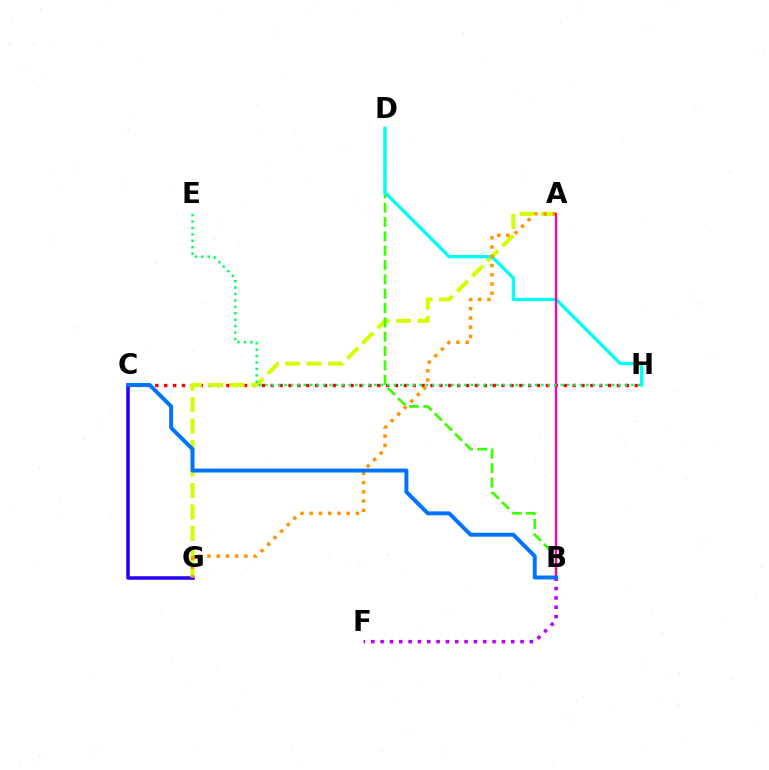{('C', 'G'): [{'color': '#2500ff', 'line_style': 'solid', 'thickness': 2.53}], ('B', 'F'): [{'color': '#b900ff', 'line_style': 'dotted', 'thickness': 2.53}], ('C', 'H'): [{'color': '#ff0000', 'line_style': 'dotted', 'thickness': 2.41}], ('A', 'G'): [{'color': '#d1ff00', 'line_style': 'dashed', 'thickness': 2.91}, {'color': '#ff9400', 'line_style': 'dotted', 'thickness': 2.51}], ('B', 'D'): [{'color': '#3dff00', 'line_style': 'dashed', 'thickness': 1.95}], ('D', 'H'): [{'color': '#00fff6', 'line_style': 'solid', 'thickness': 2.4}], ('A', 'B'): [{'color': '#ff00ac', 'line_style': 'solid', 'thickness': 1.63}], ('B', 'C'): [{'color': '#0074ff', 'line_style': 'solid', 'thickness': 2.85}], ('E', 'H'): [{'color': '#00ff5c', 'line_style': 'dotted', 'thickness': 1.74}]}